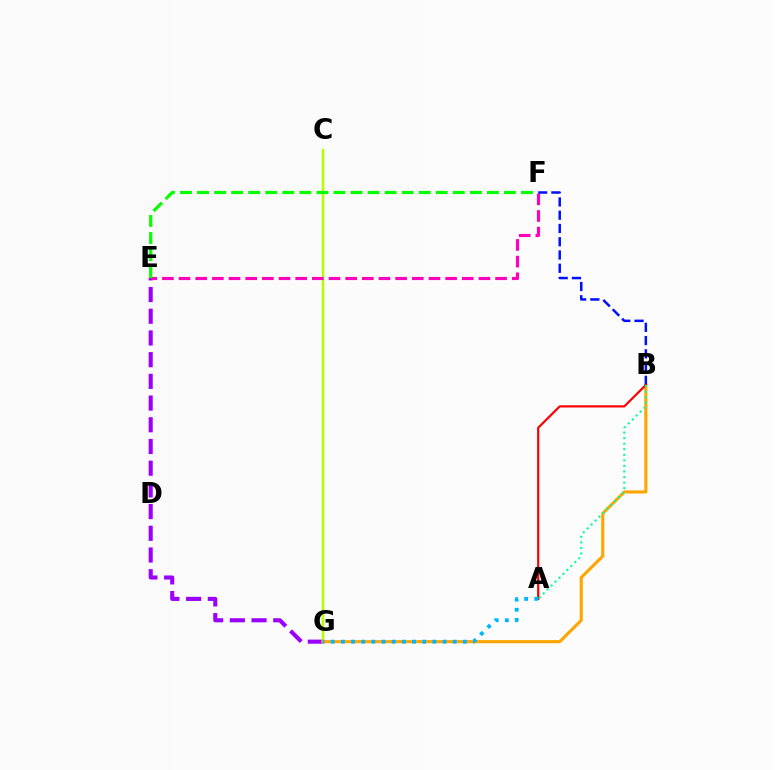{('E', 'G'): [{'color': '#9b00ff', 'line_style': 'dashed', 'thickness': 2.95}], ('C', 'G'): [{'color': '#b3ff00', 'line_style': 'solid', 'thickness': 1.79}], ('E', 'F'): [{'color': '#ff00bd', 'line_style': 'dashed', 'thickness': 2.26}, {'color': '#08ff00', 'line_style': 'dashed', 'thickness': 2.32}], ('B', 'G'): [{'color': '#ffa500', 'line_style': 'solid', 'thickness': 2.25}], ('B', 'F'): [{'color': '#0010ff', 'line_style': 'dashed', 'thickness': 1.8}], ('A', 'B'): [{'color': '#ff0000', 'line_style': 'solid', 'thickness': 1.58}, {'color': '#00ff9d', 'line_style': 'dotted', 'thickness': 1.51}], ('A', 'G'): [{'color': '#00b5ff', 'line_style': 'dotted', 'thickness': 2.76}]}